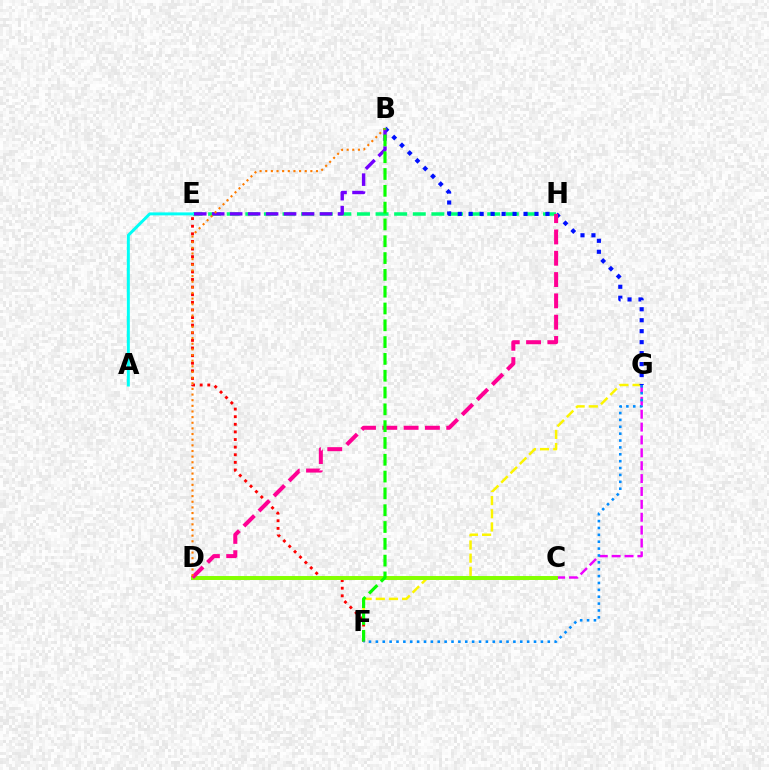{('F', 'G'): [{'color': '#fcf500', 'line_style': 'dashed', 'thickness': 1.79}, {'color': '#008cff', 'line_style': 'dotted', 'thickness': 1.87}], ('E', 'F'): [{'color': '#ff0000', 'line_style': 'dotted', 'thickness': 2.07}], ('C', 'G'): [{'color': '#ee00ff', 'line_style': 'dashed', 'thickness': 1.75}], ('C', 'D'): [{'color': '#84ff00', 'line_style': 'solid', 'thickness': 2.85}], ('E', 'H'): [{'color': '#00ff74', 'line_style': 'dashed', 'thickness': 2.53}], ('A', 'E'): [{'color': '#00fff6', 'line_style': 'solid', 'thickness': 2.14}], ('B', 'G'): [{'color': '#0010ff', 'line_style': 'dotted', 'thickness': 2.98}], ('D', 'H'): [{'color': '#ff0094', 'line_style': 'dashed', 'thickness': 2.89}], ('B', 'E'): [{'color': '#7200ff', 'line_style': 'dashed', 'thickness': 2.44}], ('B', 'D'): [{'color': '#ff7c00', 'line_style': 'dotted', 'thickness': 1.53}], ('B', 'F'): [{'color': '#08ff00', 'line_style': 'dashed', 'thickness': 2.28}]}